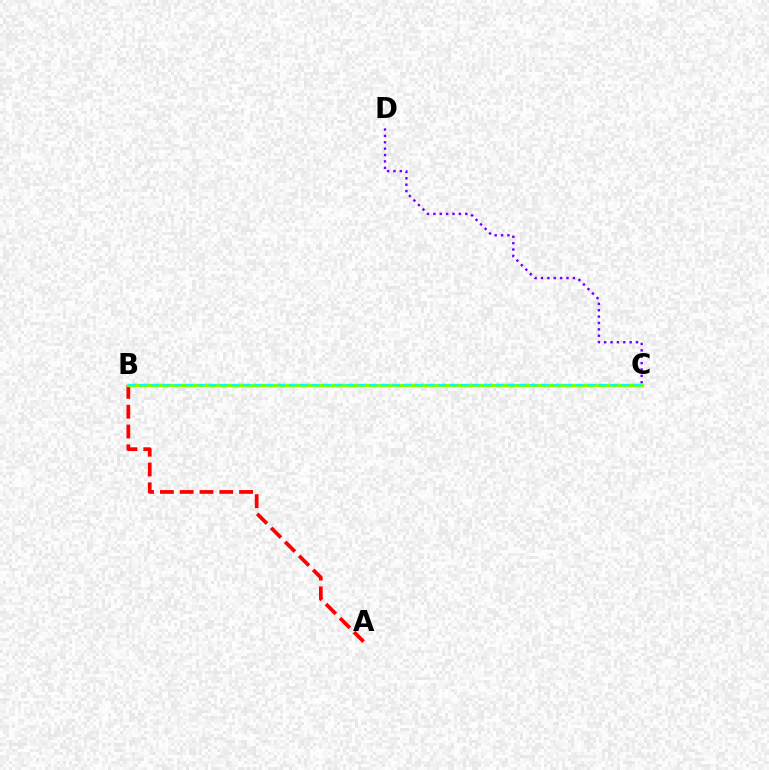{('A', 'B'): [{'color': '#ff0000', 'line_style': 'dashed', 'thickness': 2.69}], ('C', 'D'): [{'color': '#7200ff', 'line_style': 'dotted', 'thickness': 1.73}], ('B', 'C'): [{'color': '#84ff00', 'line_style': 'solid', 'thickness': 2.39}, {'color': '#00fff6', 'line_style': 'dashed', 'thickness': 1.56}]}